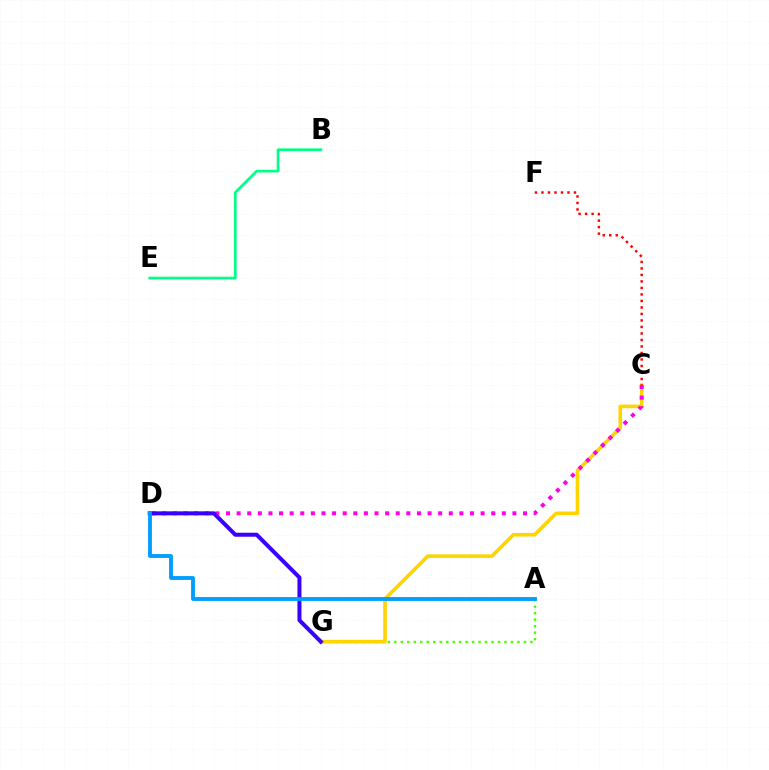{('A', 'G'): [{'color': '#4fff00', 'line_style': 'dotted', 'thickness': 1.76}], ('C', 'G'): [{'color': '#ffd500', 'line_style': 'solid', 'thickness': 2.61}], ('C', 'D'): [{'color': '#ff00ed', 'line_style': 'dotted', 'thickness': 2.88}], ('C', 'F'): [{'color': '#ff0000', 'line_style': 'dotted', 'thickness': 1.77}], ('B', 'E'): [{'color': '#00ff86', 'line_style': 'solid', 'thickness': 1.95}], ('D', 'G'): [{'color': '#3700ff', 'line_style': 'solid', 'thickness': 2.88}], ('A', 'D'): [{'color': '#009eff', 'line_style': 'solid', 'thickness': 2.77}]}